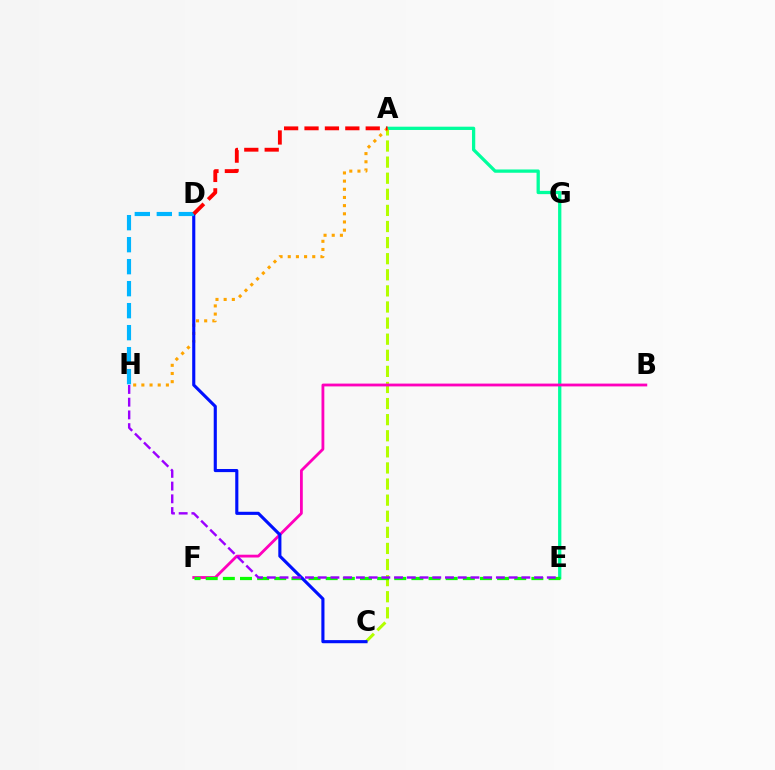{('A', 'C'): [{'color': '#b3ff00', 'line_style': 'dashed', 'thickness': 2.19}], ('A', 'E'): [{'color': '#00ff9d', 'line_style': 'solid', 'thickness': 2.36}], ('A', 'H'): [{'color': '#ffa500', 'line_style': 'dotted', 'thickness': 2.22}], ('B', 'F'): [{'color': '#ff00bd', 'line_style': 'solid', 'thickness': 2.02}], ('E', 'F'): [{'color': '#08ff00', 'line_style': 'dashed', 'thickness': 2.33}], ('C', 'D'): [{'color': '#0010ff', 'line_style': 'solid', 'thickness': 2.24}], ('E', 'H'): [{'color': '#9b00ff', 'line_style': 'dashed', 'thickness': 1.73}], ('D', 'H'): [{'color': '#00b5ff', 'line_style': 'dashed', 'thickness': 2.99}], ('A', 'D'): [{'color': '#ff0000', 'line_style': 'dashed', 'thickness': 2.77}]}